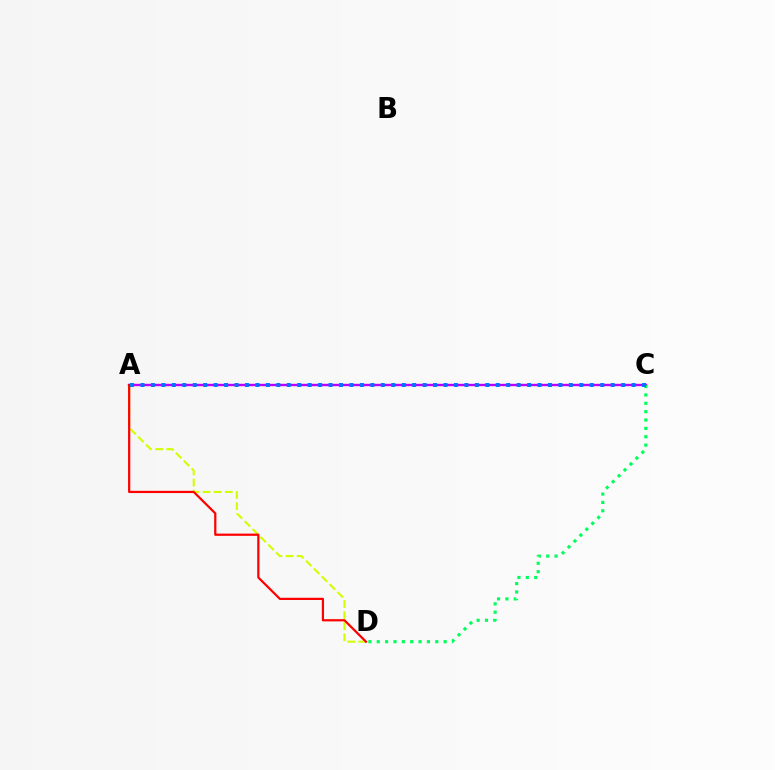{('A', 'C'): [{'color': '#b900ff', 'line_style': 'solid', 'thickness': 1.72}, {'color': '#0074ff', 'line_style': 'dotted', 'thickness': 2.84}], ('A', 'D'): [{'color': '#d1ff00', 'line_style': 'dashed', 'thickness': 1.51}, {'color': '#ff0000', 'line_style': 'solid', 'thickness': 1.6}], ('C', 'D'): [{'color': '#00ff5c', 'line_style': 'dotted', 'thickness': 2.27}]}